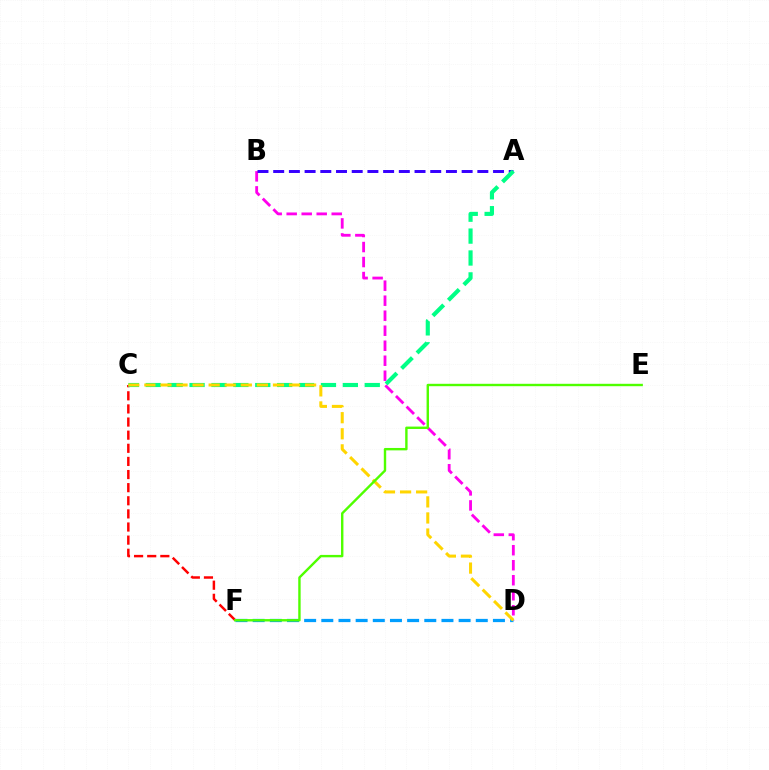{('C', 'F'): [{'color': '#ff0000', 'line_style': 'dashed', 'thickness': 1.78}], ('B', 'D'): [{'color': '#ff00ed', 'line_style': 'dashed', 'thickness': 2.04}], ('D', 'F'): [{'color': '#009eff', 'line_style': 'dashed', 'thickness': 2.33}], ('A', 'B'): [{'color': '#3700ff', 'line_style': 'dashed', 'thickness': 2.13}], ('A', 'C'): [{'color': '#00ff86', 'line_style': 'dashed', 'thickness': 2.97}], ('C', 'D'): [{'color': '#ffd500', 'line_style': 'dashed', 'thickness': 2.18}], ('E', 'F'): [{'color': '#4fff00', 'line_style': 'solid', 'thickness': 1.73}]}